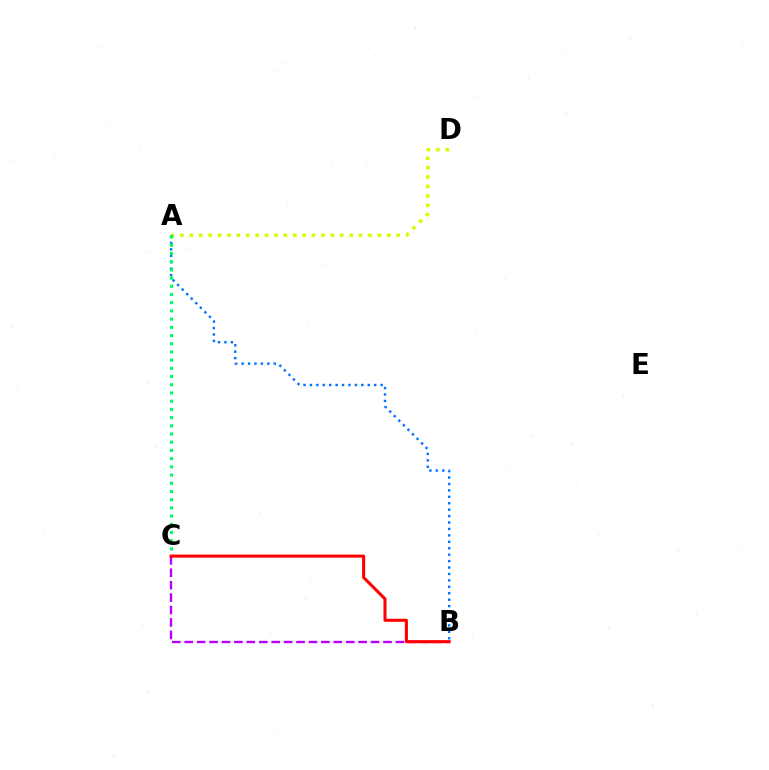{('A', 'D'): [{'color': '#d1ff00', 'line_style': 'dotted', 'thickness': 2.55}], ('B', 'C'): [{'color': '#b900ff', 'line_style': 'dashed', 'thickness': 1.69}, {'color': '#ff0000', 'line_style': 'solid', 'thickness': 2.21}], ('A', 'B'): [{'color': '#0074ff', 'line_style': 'dotted', 'thickness': 1.75}], ('A', 'C'): [{'color': '#00ff5c', 'line_style': 'dotted', 'thickness': 2.23}]}